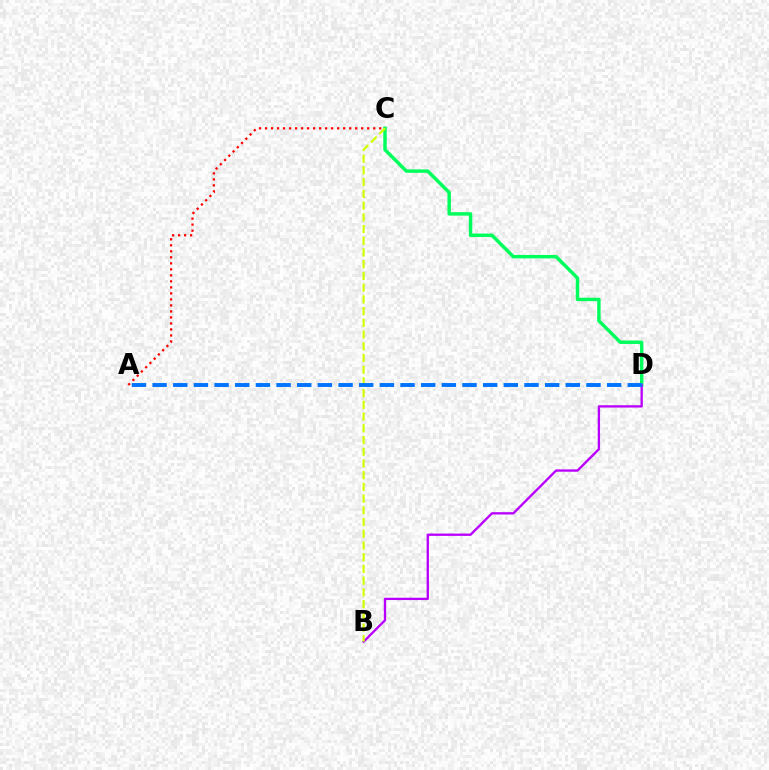{('A', 'C'): [{'color': '#ff0000', 'line_style': 'dotted', 'thickness': 1.63}], ('C', 'D'): [{'color': '#00ff5c', 'line_style': 'solid', 'thickness': 2.48}], ('B', 'D'): [{'color': '#b900ff', 'line_style': 'solid', 'thickness': 1.67}], ('B', 'C'): [{'color': '#d1ff00', 'line_style': 'dashed', 'thickness': 1.59}], ('A', 'D'): [{'color': '#0074ff', 'line_style': 'dashed', 'thickness': 2.81}]}